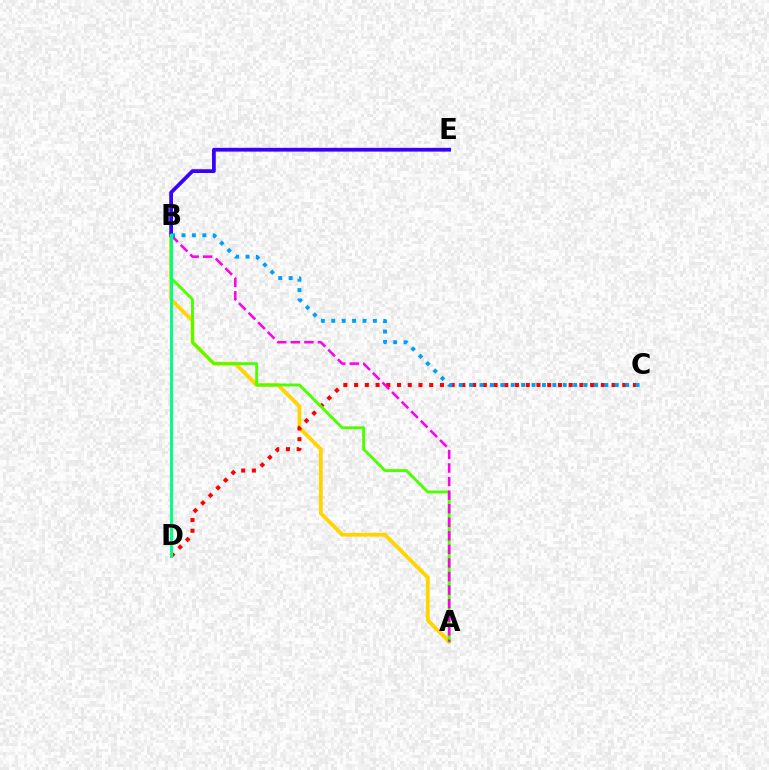{('A', 'B'): [{'color': '#ffd500', 'line_style': 'solid', 'thickness': 2.73}, {'color': '#4fff00', 'line_style': 'solid', 'thickness': 2.09}, {'color': '#ff00ed', 'line_style': 'dashed', 'thickness': 1.84}], ('B', 'E'): [{'color': '#3700ff', 'line_style': 'solid', 'thickness': 2.71}], ('C', 'D'): [{'color': '#ff0000', 'line_style': 'dotted', 'thickness': 2.91}], ('B', 'C'): [{'color': '#009eff', 'line_style': 'dotted', 'thickness': 2.83}], ('B', 'D'): [{'color': '#00ff86', 'line_style': 'solid', 'thickness': 2.13}]}